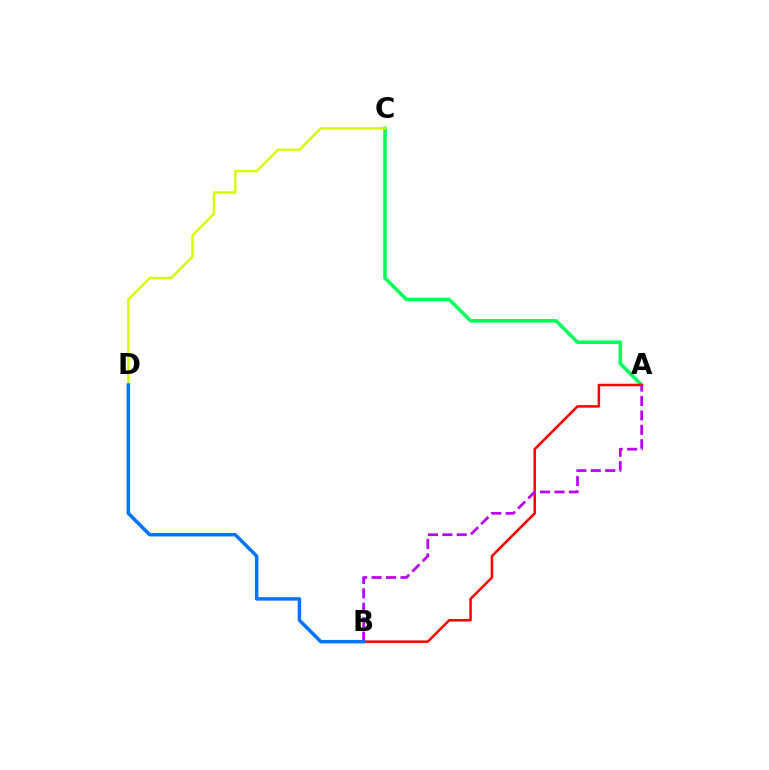{('A', 'C'): [{'color': '#00ff5c', 'line_style': 'solid', 'thickness': 2.58}], ('A', 'B'): [{'color': '#ff0000', 'line_style': 'solid', 'thickness': 1.81}, {'color': '#b900ff', 'line_style': 'dashed', 'thickness': 1.96}], ('C', 'D'): [{'color': '#d1ff00', 'line_style': 'solid', 'thickness': 1.76}], ('B', 'D'): [{'color': '#0074ff', 'line_style': 'solid', 'thickness': 2.5}]}